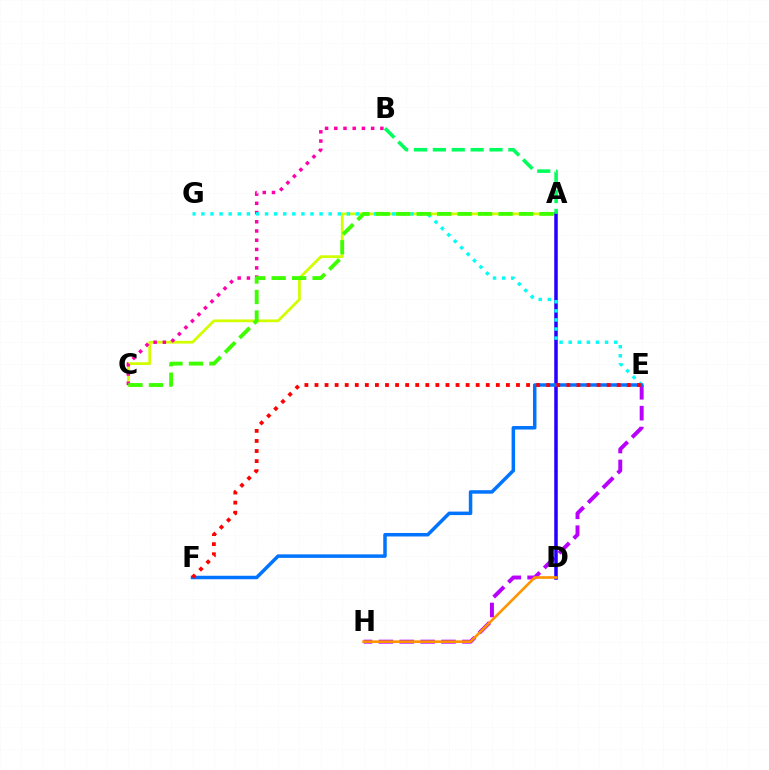{('A', 'C'): [{'color': '#d1ff00', 'line_style': 'solid', 'thickness': 1.99}, {'color': '#3dff00', 'line_style': 'dashed', 'thickness': 2.78}], ('B', 'C'): [{'color': '#ff00ac', 'line_style': 'dotted', 'thickness': 2.5}], ('E', 'H'): [{'color': '#b900ff', 'line_style': 'dashed', 'thickness': 2.84}], ('A', 'D'): [{'color': '#2500ff', 'line_style': 'solid', 'thickness': 2.54}], ('E', 'G'): [{'color': '#00fff6', 'line_style': 'dotted', 'thickness': 2.47}], ('A', 'B'): [{'color': '#00ff5c', 'line_style': 'dashed', 'thickness': 2.56}], ('D', 'H'): [{'color': '#ff9400', 'line_style': 'solid', 'thickness': 1.89}], ('E', 'F'): [{'color': '#0074ff', 'line_style': 'solid', 'thickness': 2.52}, {'color': '#ff0000', 'line_style': 'dotted', 'thickness': 2.74}]}